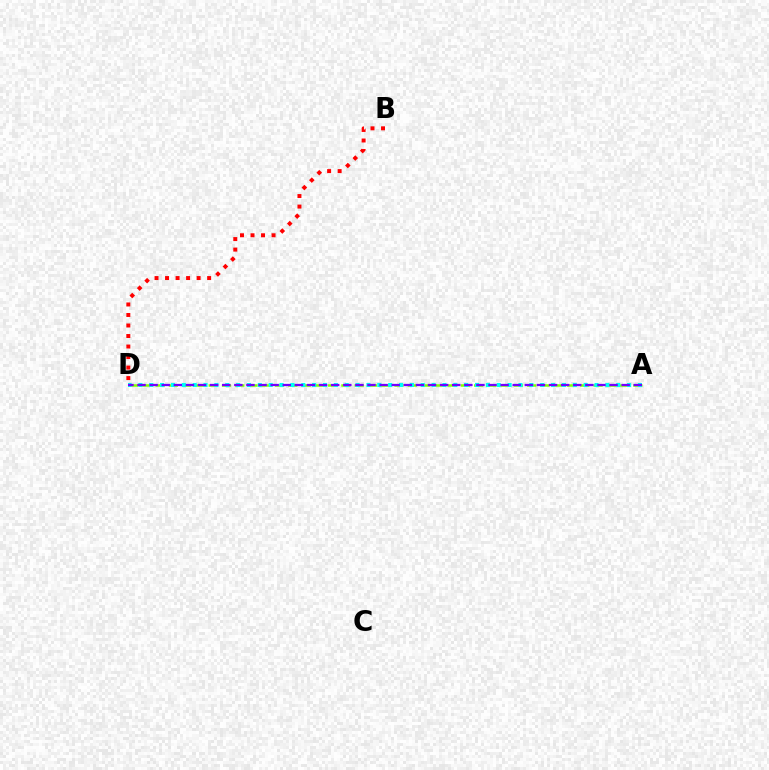{('B', 'D'): [{'color': '#ff0000', 'line_style': 'dotted', 'thickness': 2.86}], ('A', 'D'): [{'color': '#84ff00', 'line_style': 'dashed', 'thickness': 1.8}, {'color': '#00fff6', 'line_style': 'dotted', 'thickness': 2.95}, {'color': '#7200ff', 'line_style': 'dashed', 'thickness': 1.64}]}